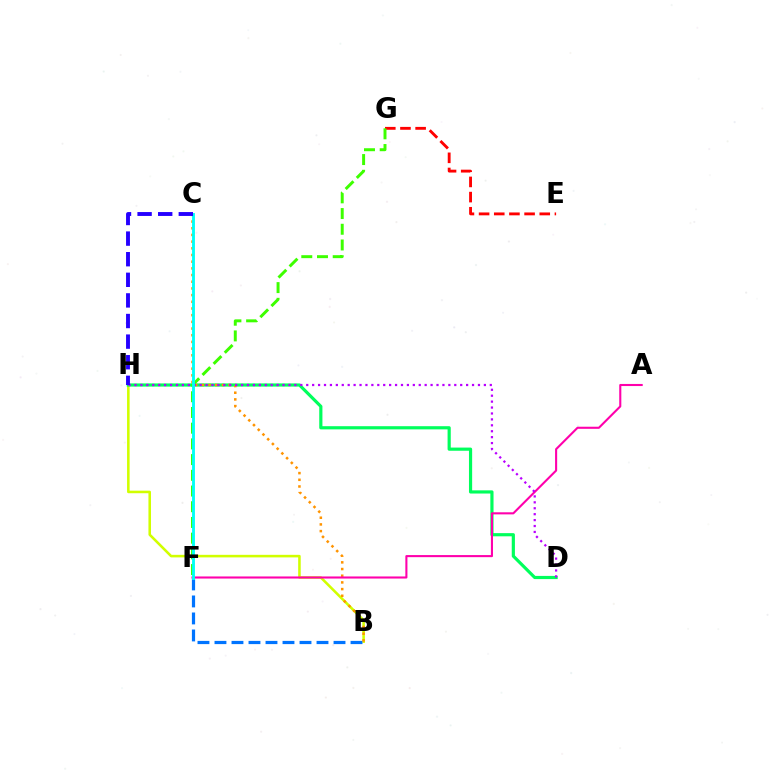{('B', 'H'): [{'color': '#d1ff00', 'line_style': 'solid', 'thickness': 1.85}], ('D', 'H'): [{'color': '#00ff5c', 'line_style': 'solid', 'thickness': 2.29}, {'color': '#b900ff', 'line_style': 'dotted', 'thickness': 1.61}], ('E', 'G'): [{'color': '#ff0000', 'line_style': 'dashed', 'thickness': 2.06}], ('F', 'G'): [{'color': '#3dff00', 'line_style': 'dashed', 'thickness': 2.13}], ('B', 'F'): [{'color': '#0074ff', 'line_style': 'dashed', 'thickness': 2.31}], ('B', 'C'): [{'color': '#ff9400', 'line_style': 'dotted', 'thickness': 1.82}], ('A', 'F'): [{'color': '#ff00ac', 'line_style': 'solid', 'thickness': 1.51}], ('C', 'F'): [{'color': '#00fff6', 'line_style': 'solid', 'thickness': 2.07}], ('C', 'H'): [{'color': '#2500ff', 'line_style': 'dashed', 'thickness': 2.8}]}